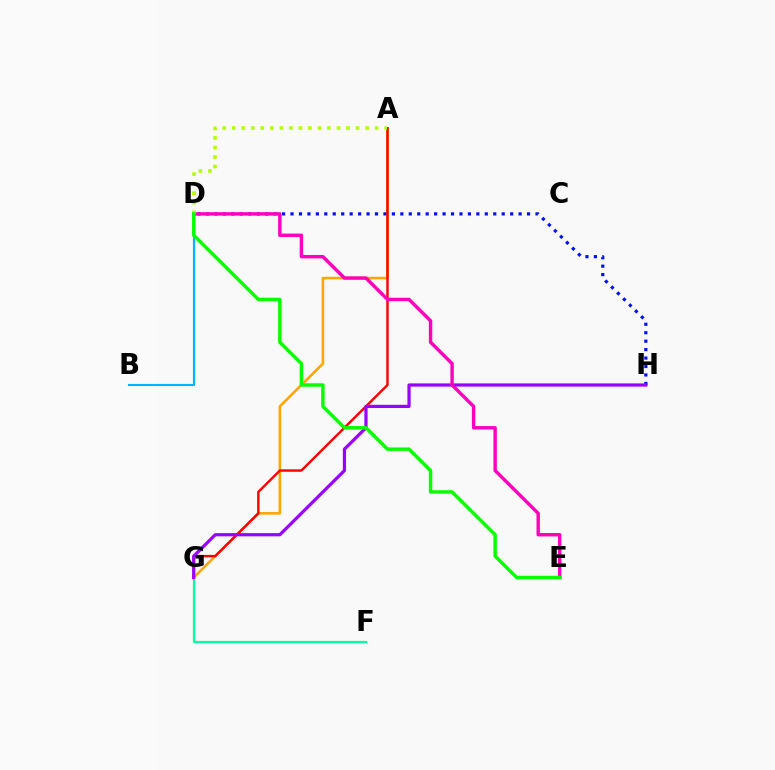{('A', 'G'): [{'color': '#ffa500', 'line_style': 'solid', 'thickness': 1.84}, {'color': '#ff0000', 'line_style': 'solid', 'thickness': 1.74}], ('D', 'H'): [{'color': '#0010ff', 'line_style': 'dotted', 'thickness': 2.3}], ('F', 'G'): [{'color': '#00ff9d', 'line_style': 'solid', 'thickness': 1.61}], ('G', 'H'): [{'color': '#9b00ff', 'line_style': 'solid', 'thickness': 2.32}], ('D', 'E'): [{'color': '#ff00bd', 'line_style': 'solid', 'thickness': 2.46}, {'color': '#08ff00', 'line_style': 'solid', 'thickness': 2.48}], ('B', 'D'): [{'color': '#00b5ff', 'line_style': 'solid', 'thickness': 1.57}], ('A', 'D'): [{'color': '#b3ff00', 'line_style': 'dotted', 'thickness': 2.59}]}